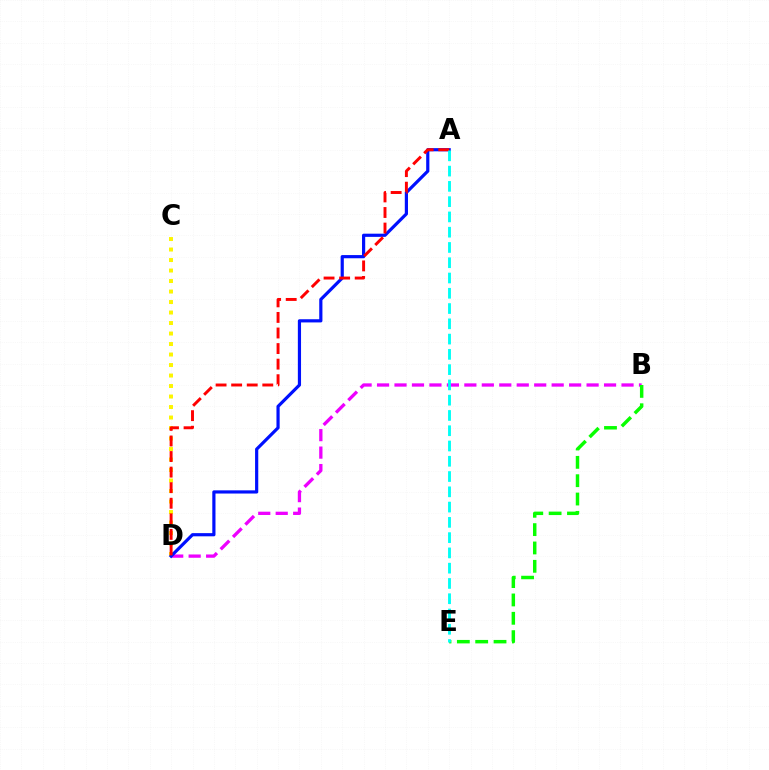{('C', 'D'): [{'color': '#fcf500', 'line_style': 'dotted', 'thickness': 2.85}], ('B', 'D'): [{'color': '#ee00ff', 'line_style': 'dashed', 'thickness': 2.37}], ('A', 'D'): [{'color': '#0010ff', 'line_style': 'solid', 'thickness': 2.29}, {'color': '#ff0000', 'line_style': 'dashed', 'thickness': 2.11}], ('B', 'E'): [{'color': '#08ff00', 'line_style': 'dashed', 'thickness': 2.49}], ('A', 'E'): [{'color': '#00fff6', 'line_style': 'dashed', 'thickness': 2.07}]}